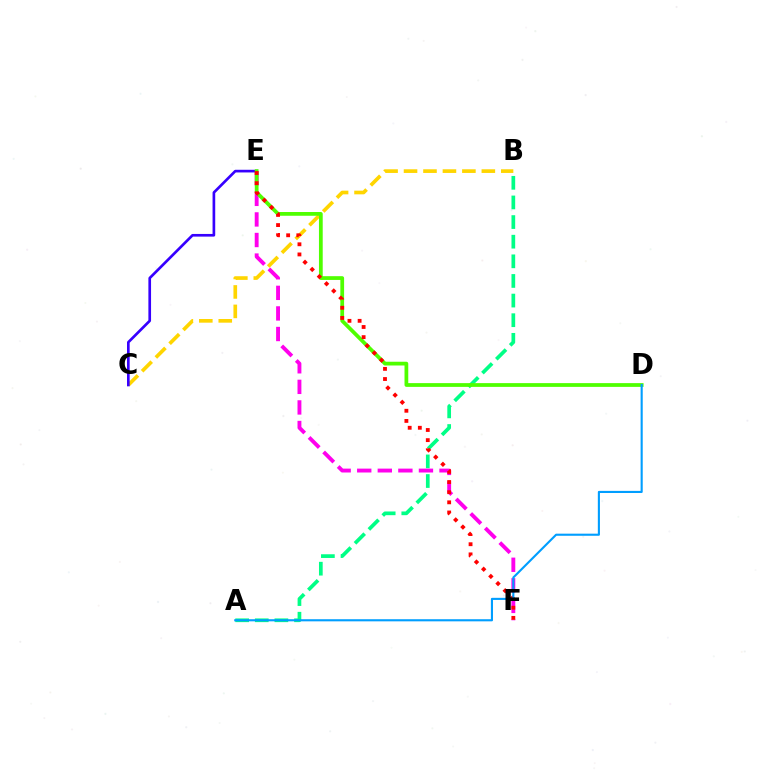{('A', 'B'): [{'color': '#00ff86', 'line_style': 'dashed', 'thickness': 2.67}], ('B', 'C'): [{'color': '#ffd500', 'line_style': 'dashed', 'thickness': 2.64}], ('E', 'F'): [{'color': '#ff00ed', 'line_style': 'dashed', 'thickness': 2.79}, {'color': '#ff0000', 'line_style': 'dotted', 'thickness': 2.76}], ('C', 'E'): [{'color': '#3700ff', 'line_style': 'solid', 'thickness': 1.92}], ('D', 'E'): [{'color': '#4fff00', 'line_style': 'solid', 'thickness': 2.7}], ('A', 'D'): [{'color': '#009eff', 'line_style': 'solid', 'thickness': 1.52}]}